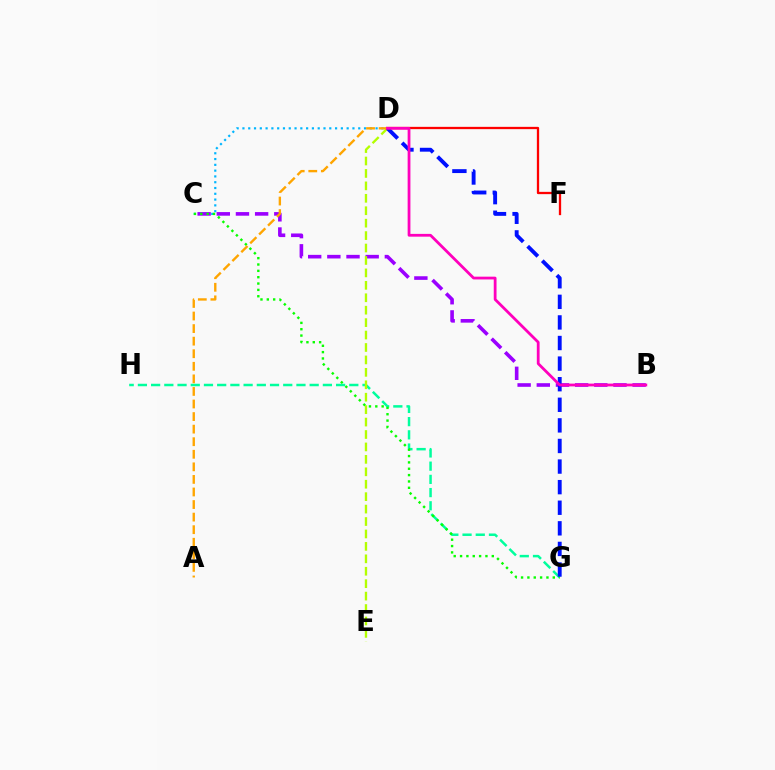{('G', 'H'): [{'color': '#00ff9d', 'line_style': 'dashed', 'thickness': 1.79}], ('C', 'D'): [{'color': '#00b5ff', 'line_style': 'dotted', 'thickness': 1.57}], ('B', 'C'): [{'color': '#9b00ff', 'line_style': 'dashed', 'thickness': 2.6}], ('D', 'F'): [{'color': '#ff0000', 'line_style': 'solid', 'thickness': 1.65}], ('D', 'E'): [{'color': '#b3ff00', 'line_style': 'dashed', 'thickness': 1.69}], ('C', 'G'): [{'color': '#08ff00', 'line_style': 'dotted', 'thickness': 1.72}], ('A', 'D'): [{'color': '#ffa500', 'line_style': 'dashed', 'thickness': 1.71}], ('D', 'G'): [{'color': '#0010ff', 'line_style': 'dashed', 'thickness': 2.8}], ('B', 'D'): [{'color': '#ff00bd', 'line_style': 'solid', 'thickness': 2.0}]}